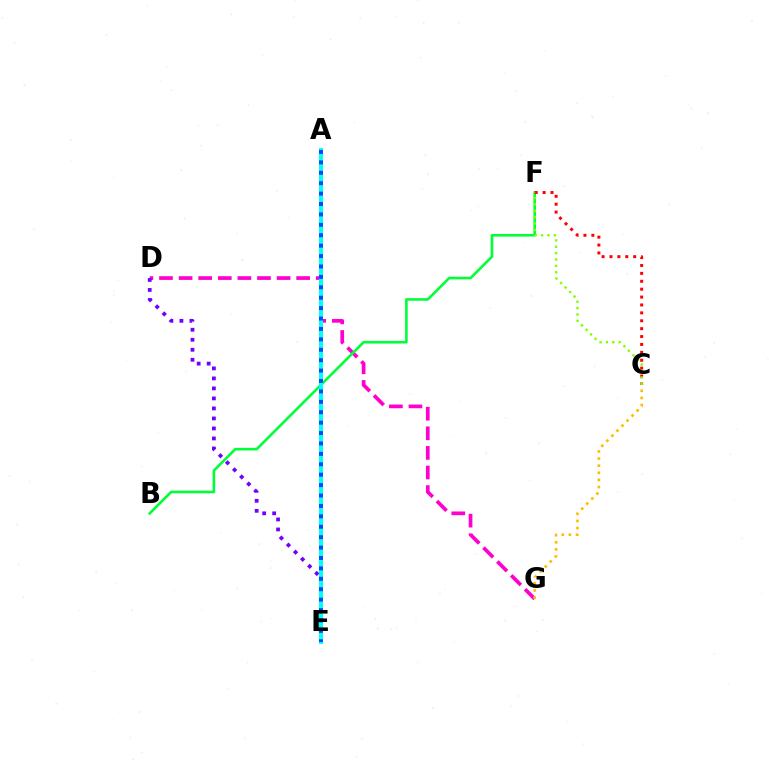{('D', 'G'): [{'color': '#ff00cf', 'line_style': 'dashed', 'thickness': 2.66}], ('B', 'F'): [{'color': '#00ff39', 'line_style': 'solid', 'thickness': 1.88}], ('C', 'F'): [{'color': '#ff0000', 'line_style': 'dotted', 'thickness': 2.15}, {'color': '#84ff00', 'line_style': 'dotted', 'thickness': 1.73}], ('D', 'E'): [{'color': '#7200ff', 'line_style': 'dotted', 'thickness': 2.72}], ('A', 'E'): [{'color': '#00fff6', 'line_style': 'solid', 'thickness': 2.87}, {'color': '#004bff', 'line_style': 'dotted', 'thickness': 2.83}], ('C', 'G'): [{'color': '#ffbd00', 'line_style': 'dotted', 'thickness': 1.94}]}